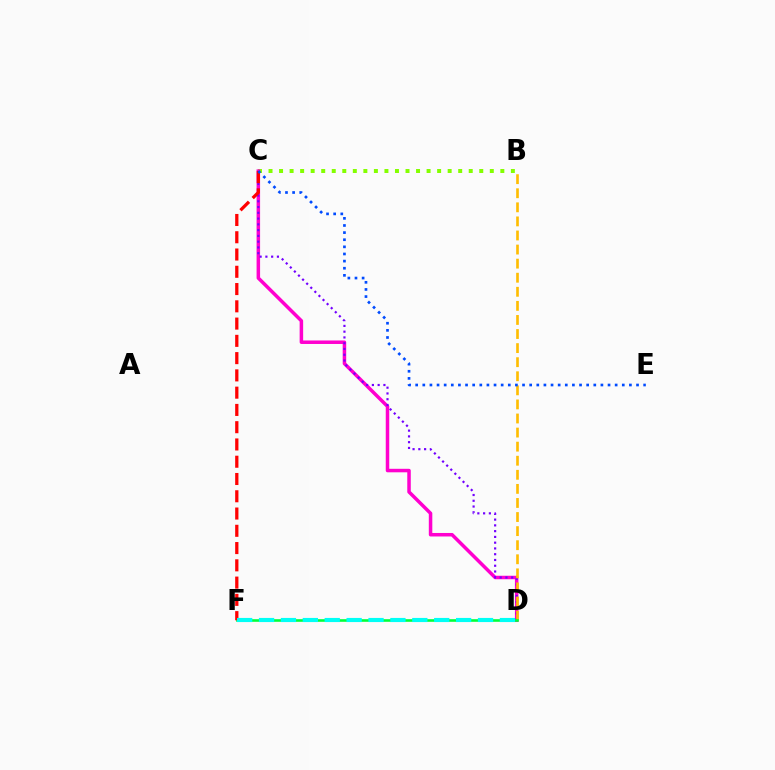{('B', 'C'): [{'color': '#84ff00', 'line_style': 'dotted', 'thickness': 2.86}], ('C', 'D'): [{'color': '#ff00cf', 'line_style': 'solid', 'thickness': 2.52}, {'color': '#7200ff', 'line_style': 'dotted', 'thickness': 1.57}], ('B', 'D'): [{'color': '#ffbd00', 'line_style': 'dashed', 'thickness': 1.91}], ('D', 'F'): [{'color': '#00ff39', 'line_style': 'solid', 'thickness': 1.88}, {'color': '#00fff6', 'line_style': 'dashed', 'thickness': 2.97}], ('C', 'F'): [{'color': '#ff0000', 'line_style': 'dashed', 'thickness': 2.35}], ('C', 'E'): [{'color': '#004bff', 'line_style': 'dotted', 'thickness': 1.94}]}